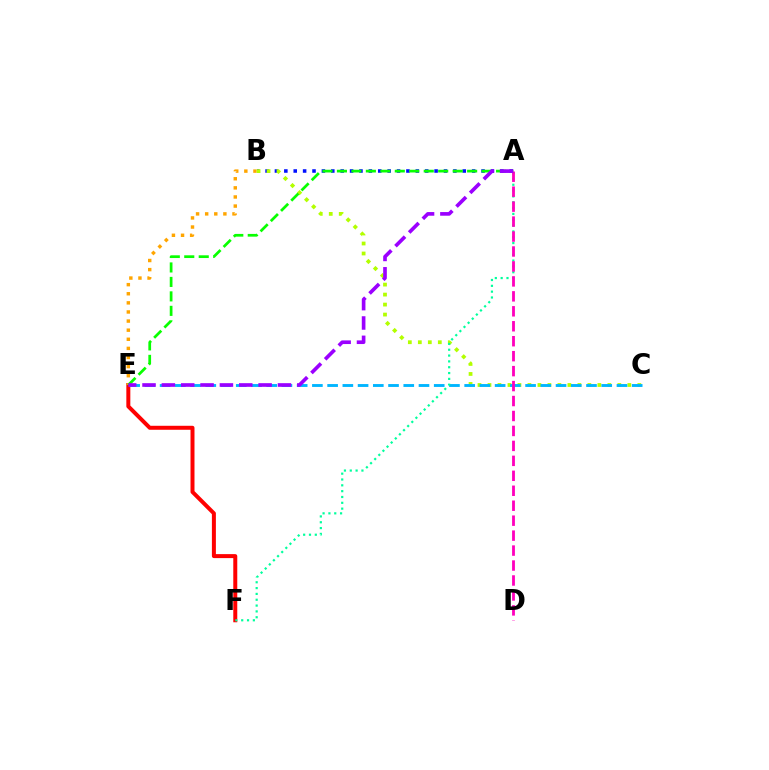{('E', 'F'): [{'color': '#ff0000', 'line_style': 'solid', 'thickness': 2.87}], ('A', 'B'): [{'color': '#0010ff', 'line_style': 'dotted', 'thickness': 2.55}], ('B', 'E'): [{'color': '#ffa500', 'line_style': 'dotted', 'thickness': 2.47}], ('B', 'C'): [{'color': '#b3ff00', 'line_style': 'dotted', 'thickness': 2.71}], ('C', 'E'): [{'color': '#00b5ff', 'line_style': 'dashed', 'thickness': 2.07}], ('A', 'F'): [{'color': '#00ff9d', 'line_style': 'dotted', 'thickness': 1.58}], ('A', 'E'): [{'color': '#08ff00', 'line_style': 'dashed', 'thickness': 1.97}, {'color': '#9b00ff', 'line_style': 'dashed', 'thickness': 2.63}], ('A', 'D'): [{'color': '#ff00bd', 'line_style': 'dashed', 'thickness': 2.03}]}